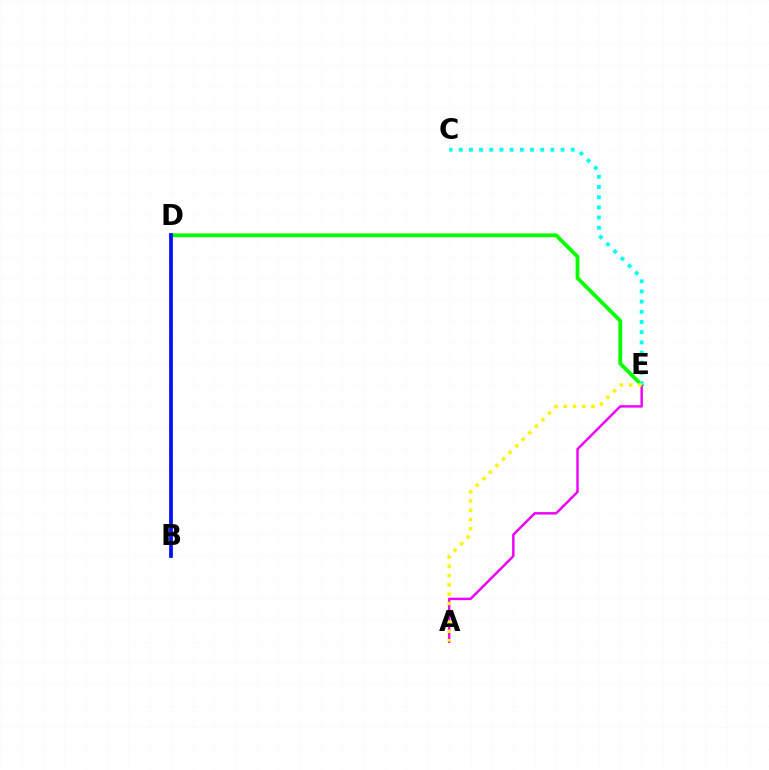{('D', 'E'): [{'color': '#08ff00', 'line_style': 'solid', 'thickness': 2.75}], ('A', 'E'): [{'color': '#ee00ff', 'line_style': 'solid', 'thickness': 1.76}, {'color': '#fcf500', 'line_style': 'dotted', 'thickness': 2.52}], ('B', 'D'): [{'color': '#ff0000', 'line_style': 'dashed', 'thickness': 1.51}, {'color': '#0010ff', 'line_style': 'solid', 'thickness': 2.69}], ('C', 'E'): [{'color': '#00fff6', 'line_style': 'dotted', 'thickness': 2.77}]}